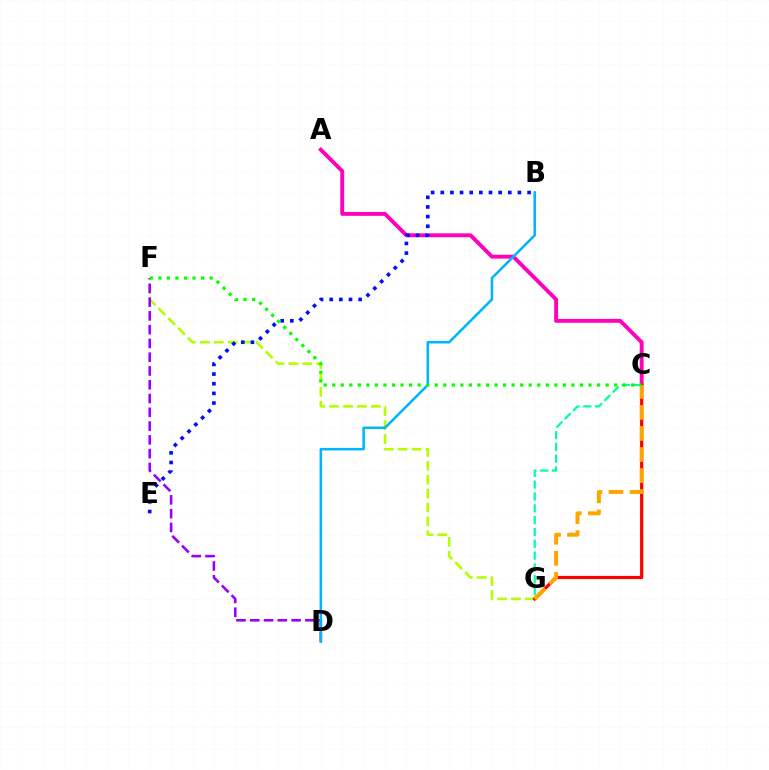{('F', 'G'): [{'color': '#b3ff00', 'line_style': 'dashed', 'thickness': 1.89}], ('D', 'F'): [{'color': '#9b00ff', 'line_style': 'dashed', 'thickness': 1.87}], ('A', 'C'): [{'color': '#ff00bd', 'line_style': 'solid', 'thickness': 2.8}], ('C', 'G'): [{'color': '#00ff9d', 'line_style': 'dashed', 'thickness': 1.61}, {'color': '#ff0000', 'line_style': 'solid', 'thickness': 2.3}, {'color': '#ffa500', 'line_style': 'dashed', 'thickness': 2.86}], ('B', 'D'): [{'color': '#00b5ff', 'line_style': 'solid', 'thickness': 1.83}], ('B', 'E'): [{'color': '#0010ff', 'line_style': 'dotted', 'thickness': 2.62}], ('C', 'F'): [{'color': '#08ff00', 'line_style': 'dotted', 'thickness': 2.32}]}